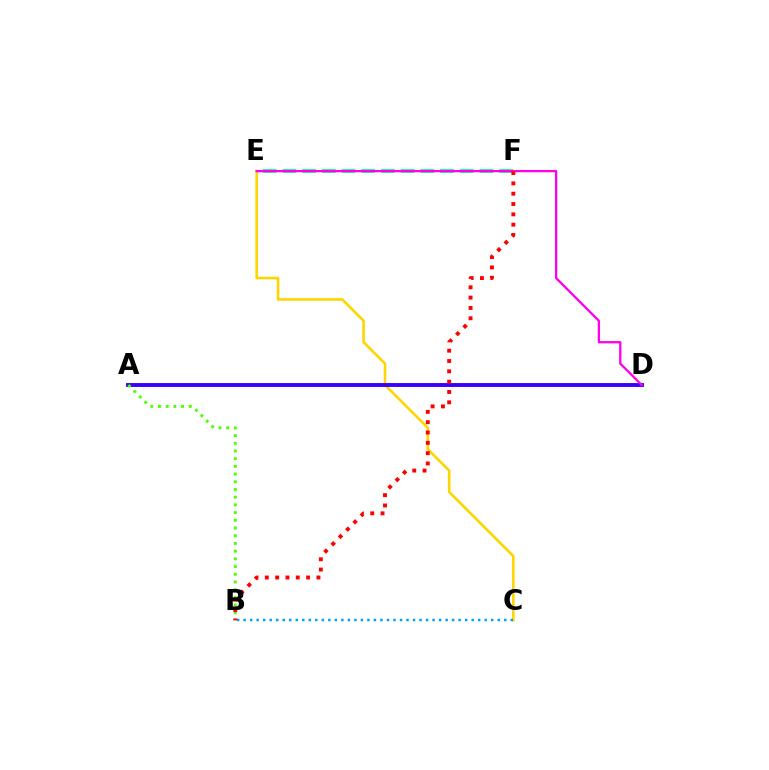{('C', 'E'): [{'color': '#ffd500', 'line_style': 'solid', 'thickness': 1.86}], ('E', 'F'): [{'color': '#00ff86', 'line_style': 'dashed', 'thickness': 2.68}], ('A', 'D'): [{'color': '#3700ff', 'line_style': 'solid', 'thickness': 2.8}], ('A', 'B'): [{'color': '#4fff00', 'line_style': 'dotted', 'thickness': 2.09}], ('D', 'E'): [{'color': '#ff00ed', 'line_style': 'solid', 'thickness': 1.65}], ('B', 'C'): [{'color': '#009eff', 'line_style': 'dotted', 'thickness': 1.77}], ('B', 'F'): [{'color': '#ff0000', 'line_style': 'dotted', 'thickness': 2.8}]}